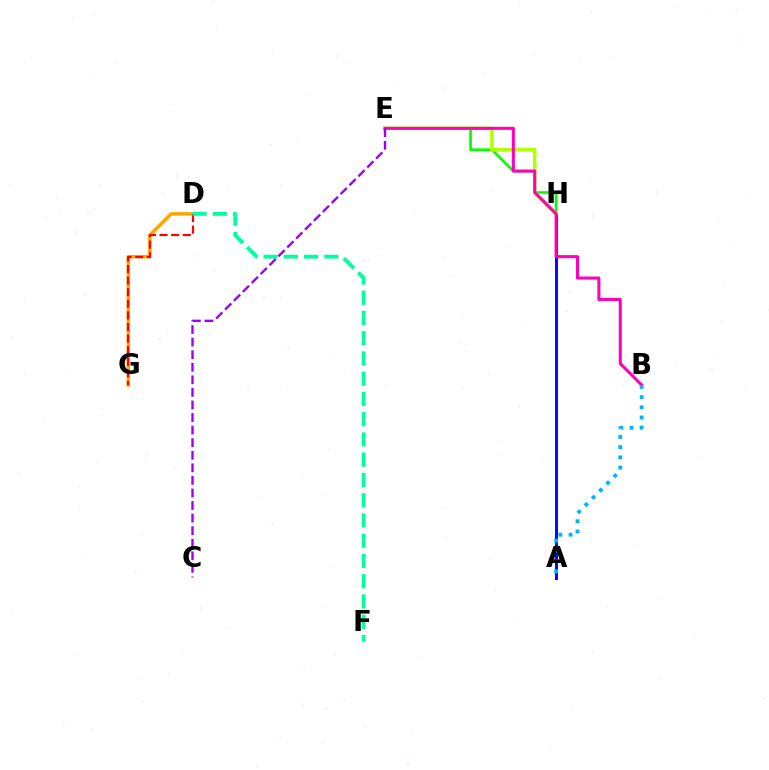{('A', 'H'): [{'color': '#0010ff', 'line_style': 'solid', 'thickness': 2.17}], ('E', 'H'): [{'color': '#08ff00', 'line_style': 'solid', 'thickness': 1.94}, {'color': '#b3ff00', 'line_style': 'solid', 'thickness': 2.55}], ('B', 'E'): [{'color': '#ff00bd', 'line_style': 'solid', 'thickness': 2.2}], ('D', 'G'): [{'color': '#ffa500', 'line_style': 'solid', 'thickness': 2.52}, {'color': '#ff0000', 'line_style': 'dashed', 'thickness': 1.58}], ('A', 'B'): [{'color': '#00b5ff', 'line_style': 'dotted', 'thickness': 2.77}], ('D', 'F'): [{'color': '#00ff9d', 'line_style': 'dashed', 'thickness': 2.75}], ('C', 'E'): [{'color': '#9b00ff', 'line_style': 'dashed', 'thickness': 1.71}]}